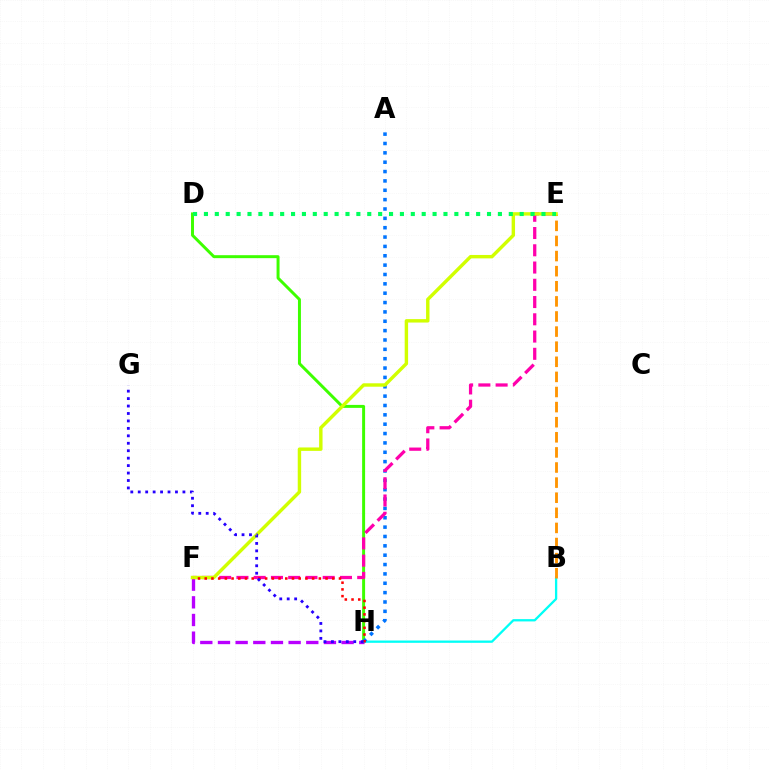{('D', 'H'): [{'color': '#3dff00', 'line_style': 'solid', 'thickness': 2.14}], ('F', 'H'): [{'color': '#b900ff', 'line_style': 'dashed', 'thickness': 2.4}, {'color': '#ff0000', 'line_style': 'dotted', 'thickness': 1.82}], ('B', 'H'): [{'color': '#00fff6', 'line_style': 'solid', 'thickness': 1.65}], ('A', 'H'): [{'color': '#0074ff', 'line_style': 'dotted', 'thickness': 2.54}], ('B', 'E'): [{'color': '#ff9400', 'line_style': 'dashed', 'thickness': 2.05}], ('E', 'F'): [{'color': '#ff00ac', 'line_style': 'dashed', 'thickness': 2.34}, {'color': '#d1ff00', 'line_style': 'solid', 'thickness': 2.46}], ('G', 'H'): [{'color': '#2500ff', 'line_style': 'dotted', 'thickness': 2.02}], ('D', 'E'): [{'color': '#00ff5c', 'line_style': 'dotted', 'thickness': 2.96}]}